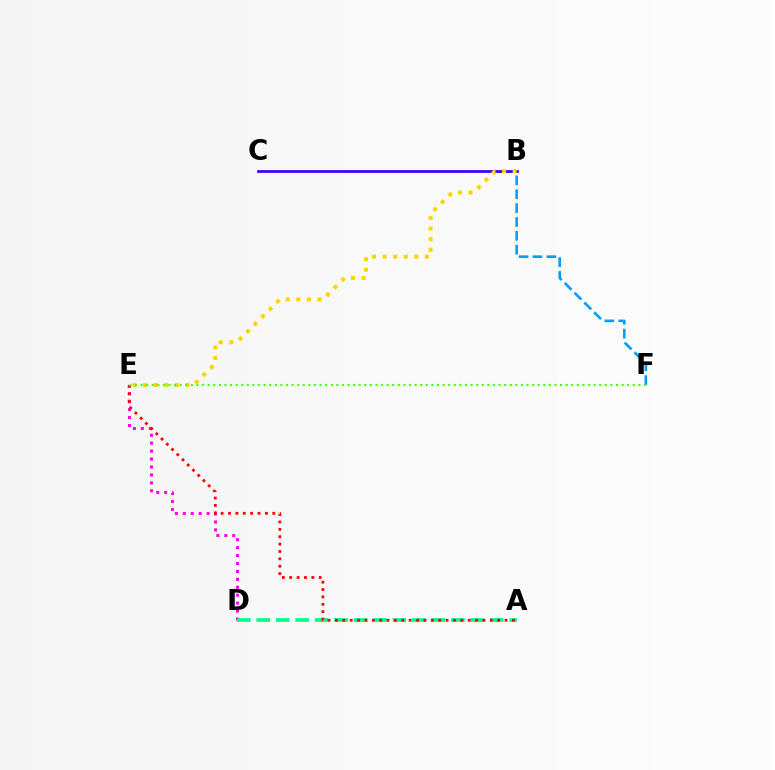{('B', 'C'): [{'color': '#3700ff', 'line_style': 'solid', 'thickness': 1.97}], ('D', 'E'): [{'color': '#ff00ed', 'line_style': 'dotted', 'thickness': 2.16}], ('A', 'D'): [{'color': '#00ff86', 'line_style': 'dashed', 'thickness': 2.64}], ('B', 'E'): [{'color': '#ffd500', 'line_style': 'dotted', 'thickness': 2.88}], ('B', 'F'): [{'color': '#009eff', 'line_style': 'dashed', 'thickness': 1.88}], ('A', 'E'): [{'color': '#ff0000', 'line_style': 'dotted', 'thickness': 2.0}], ('E', 'F'): [{'color': '#4fff00', 'line_style': 'dotted', 'thickness': 1.52}]}